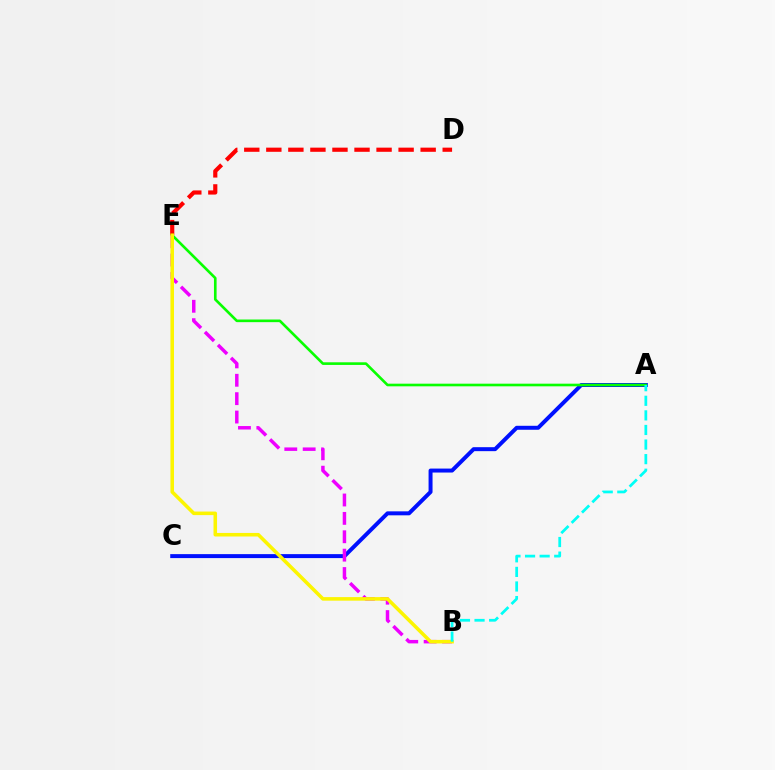{('D', 'E'): [{'color': '#ff0000', 'line_style': 'dashed', 'thickness': 3.0}], ('A', 'C'): [{'color': '#0010ff', 'line_style': 'solid', 'thickness': 2.86}], ('B', 'E'): [{'color': '#ee00ff', 'line_style': 'dashed', 'thickness': 2.5}, {'color': '#fcf500', 'line_style': 'solid', 'thickness': 2.56}], ('A', 'E'): [{'color': '#08ff00', 'line_style': 'solid', 'thickness': 1.9}], ('A', 'B'): [{'color': '#00fff6', 'line_style': 'dashed', 'thickness': 1.98}]}